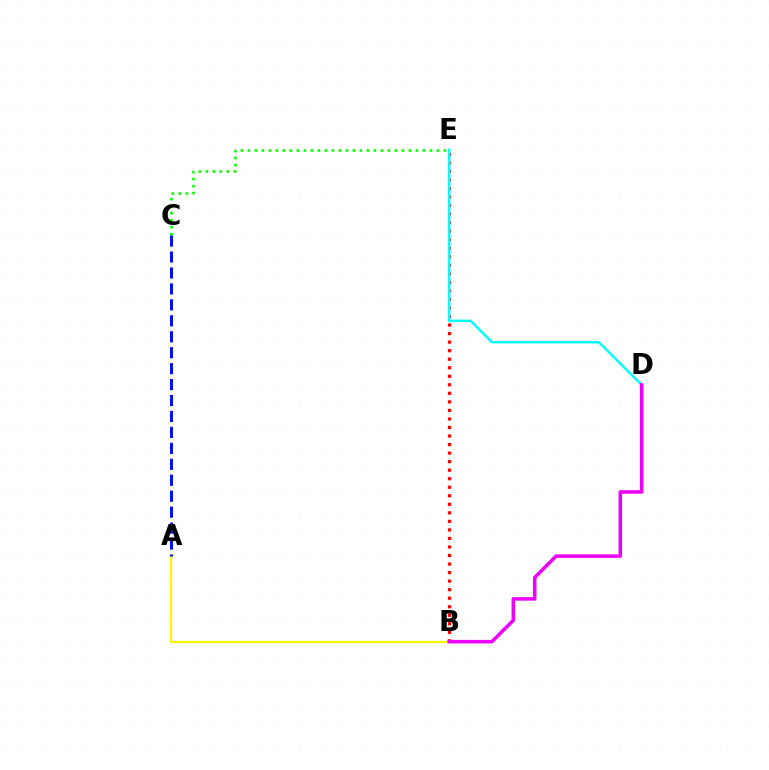{('B', 'E'): [{'color': '#ff0000', 'line_style': 'dotted', 'thickness': 2.32}], ('A', 'B'): [{'color': '#fcf500', 'line_style': 'solid', 'thickness': 1.67}], ('D', 'E'): [{'color': '#00fff6', 'line_style': 'solid', 'thickness': 1.76}], ('C', 'E'): [{'color': '#08ff00', 'line_style': 'dotted', 'thickness': 1.9}], ('A', 'C'): [{'color': '#0010ff', 'line_style': 'dashed', 'thickness': 2.17}], ('B', 'D'): [{'color': '#ee00ff', 'line_style': 'solid', 'thickness': 2.54}]}